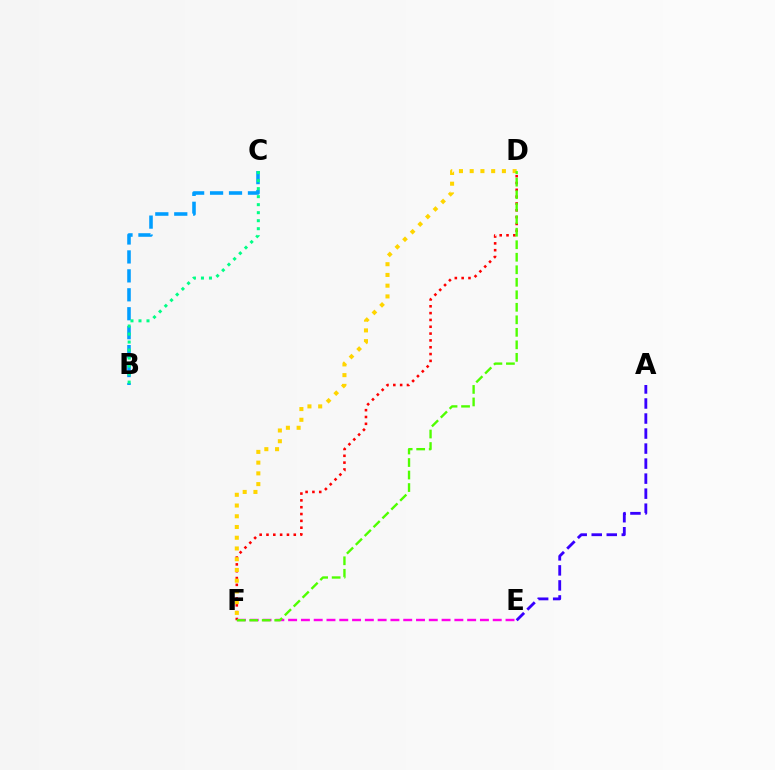{('A', 'E'): [{'color': '#3700ff', 'line_style': 'dashed', 'thickness': 2.04}], ('B', 'C'): [{'color': '#009eff', 'line_style': 'dashed', 'thickness': 2.57}, {'color': '#00ff86', 'line_style': 'dotted', 'thickness': 2.18}], ('D', 'F'): [{'color': '#ff0000', 'line_style': 'dotted', 'thickness': 1.85}, {'color': '#ffd500', 'line_style': 'dotted', 'thickness': 2.92}, {'color': '#4fff00', 'line_style': 'dashed', 'thickness': 1.7}], ('E', 'F'): [{'color': '#ff00ed', 'line_style': 'dashed', 'thickness': 1.74}]}